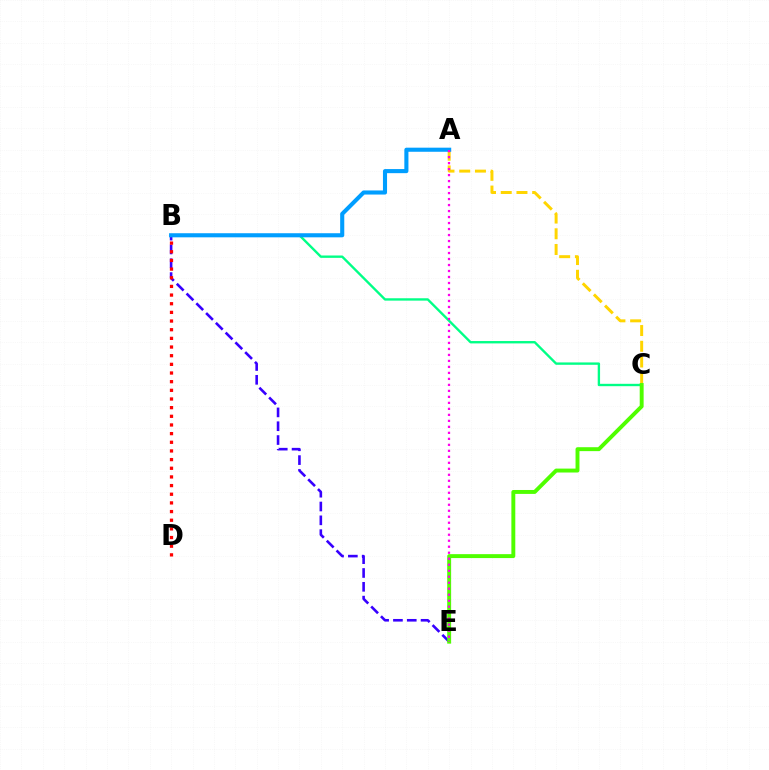{('B', 'E'): [{'color': '#3700ff', 'line_style': 'dashed', 'thickness': 1.88}], ('B', 'D'): [{'color': '#ff0000', 'line_style': 'dotted', 'thickness': 2.35}], ('B', 'C'): [{'color': '#00ff86', 'line_style': 'solid', 'thickness': 1.7}], ('A', 'C'): [{'color': '#ffd500', 'line_style': 'dashed', 'thickness': 2.14}], ('A', 'B'): [{'color': '#009eff', 'line_style': 'solid', 'thickness': 2.95}], ('C', 'E'): [{'color': '#4fff00', 'line_style': 'solid', 'thickness': 2.82}], ('A', 'E'): [{'color': '#ff00ed', 'line_style': 'dotted', 'thickness': 1.63}]}